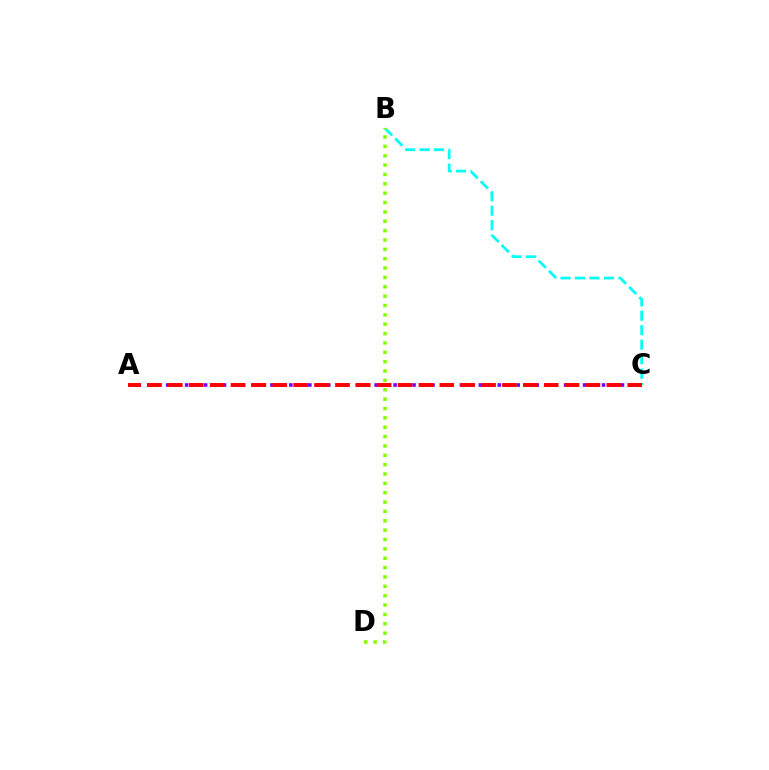{('B', 'C'): [{'color': '#00fff6', 'line_style': 'dashed', 'thickness': 1.97}], ('A', 'C'): [{'color': '#7200ff', 'line_style': 'dotted', 'thickness': 2.57}, {'color': '#ff0000', 'line_style': 'dashed', 'thickness': 2.84}], ('B', 'D'): [{'color': '#84ff00', 'line_style': 'dotted', 'thickness': 2.54}]}